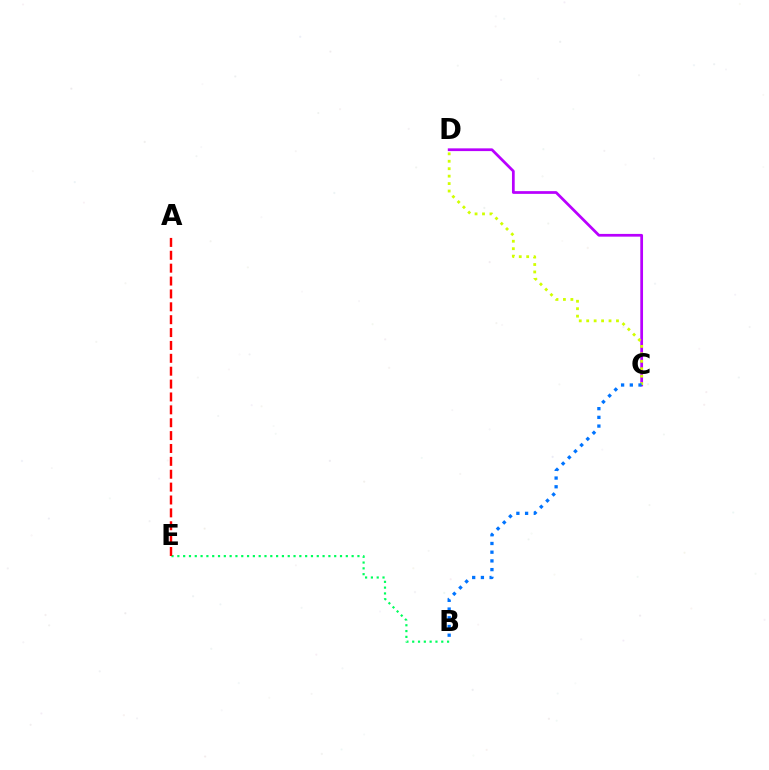{('C', 'D'): [{'color': '#b900ff', 'line_style': 'solid', 'thickness': 1.97}, {'color': '#d1ff00', 'line_style': 'dotted', 'thickness': 2.02}], ('B', 'E'): [{'color': '#00ff5c', 'line_style': 'dotted', 'thickness': 1.58}], ('B', 'C'): [{'color': '#0074ff', 'line_style': 'dotted', 'thickness': 2.37}], ('A', 'E'): [{'color': '#ff0000', 'line_style': 'dashed', 'thickness': 1.75}]}